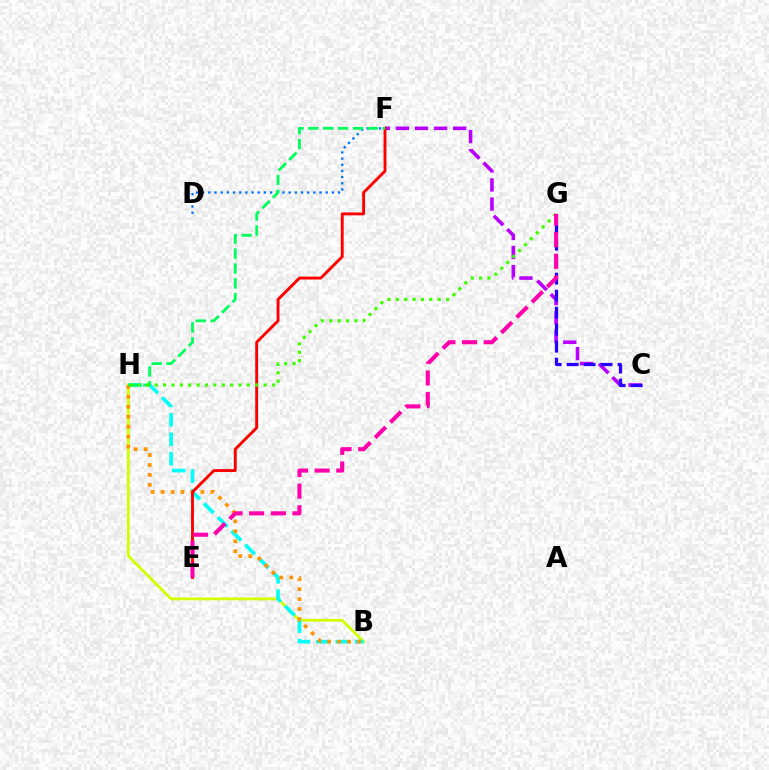{('D', 'F'): [{'color': '#0074ff', 'line_style': 'dotted', 'thickness': 1.68}], ('C', 'F'): [{'color': '#b900ff', 'line_style': 'dashed', 'thickness': 2.59}], ('B', 'H'): [{'color': '#d1ff00', 'line_style': 'solid', 'thickness': 2.01}, {'color': '#00fff6', 'line_style': 'dashed', 'thickness': 2.64}, {'color': '#ff9400', 'line_style': 'dotted', 'thickness': 2.7}], ('C', 'G'): [{'color': '#2500ff', 'line_style': 'dashed', 'thickness': 2.31}], ('E', 'F'): [{'color': '#ff0000', 'line_style': 'solid', 'thickness': 2.08}], ('F', 'H'): [{'color': '#00ff5c', 'line_style': 'dashed', 'thickness': 2.02}], ('G', 'H'): [{'color': '#3dff00', 'line_style': 'dotted', 'thickness': 2.28}], ('E', 'G'): [{'color': '#ff00ac', 'line_style': 'dashed', 'thickness': 2.94}]}